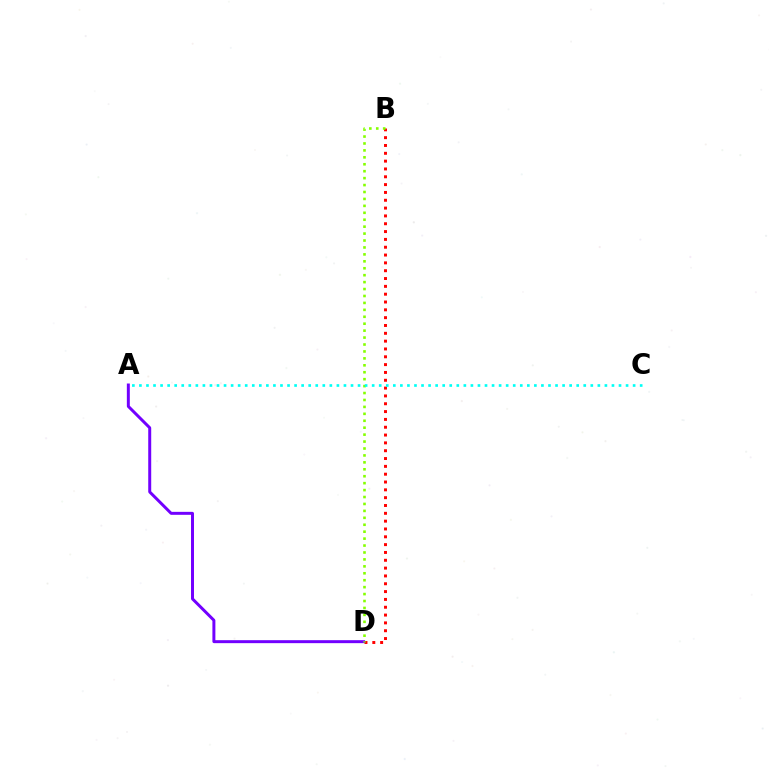{('B', 'D'): [{'color': '#ff0000', 'line_style': 'dotted', 'thickness': 2.13}, {'color': '#84ff00', 'line_style': 'dotted', 'thickness': 1.88}], ('A', 'D'): [{'color': '#7200ff', 'line_style': 'solid', 'thickness': 2.14}], ('A', 'C'): [{'color': '#00fff6', 'line_style': 'dotted', 'thickness': 1.92}]}